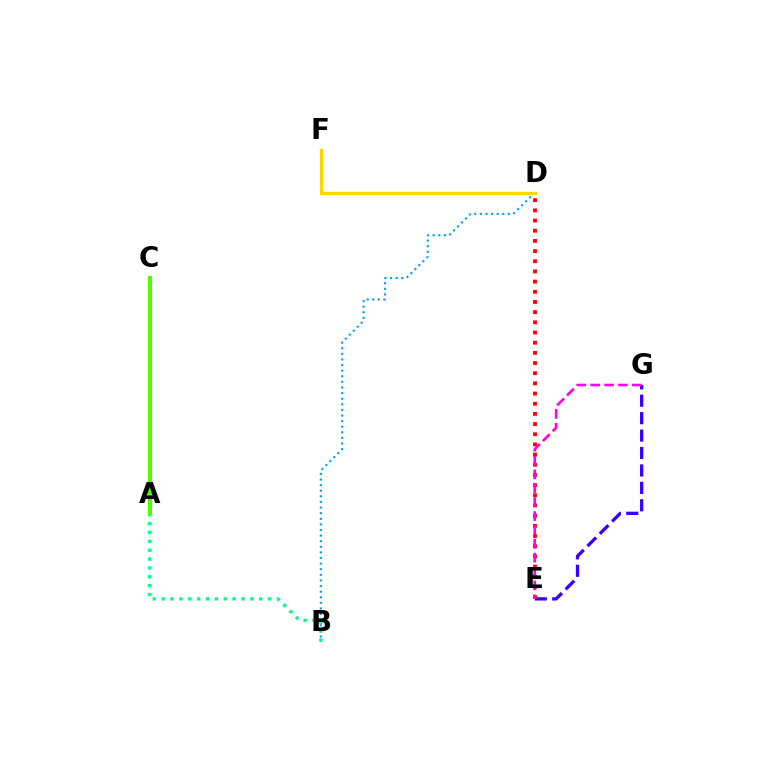{('B', 'D'): [{'color': '#009eff', 'line_style': 'dotted', 'thickness': 1.52}], ('A', 'B'): [{'color': '#00ff86', 'line_style': 'dotted', 'thickness': 2.41}], ('A', 'C'): [{'color': '#4fff00', 'line_style': 'solid', 'thickness': 2.95}], ('E', 'G'): [{'color': '#3700ff', 'line_style': 'dashed', 'thickness': 2.37}, {'color': '#ff00ed', 'line_style': 'dashed', 'thickness': 1.88}], ('D', 'E'): [{'color': '#ff0000', 'line_style': 'dotted', 'thickness': 2.76}], ('D', 'F'): [{'color': '#ffd500', 'line_style': 'solid', 'thickness': 2.39}]}